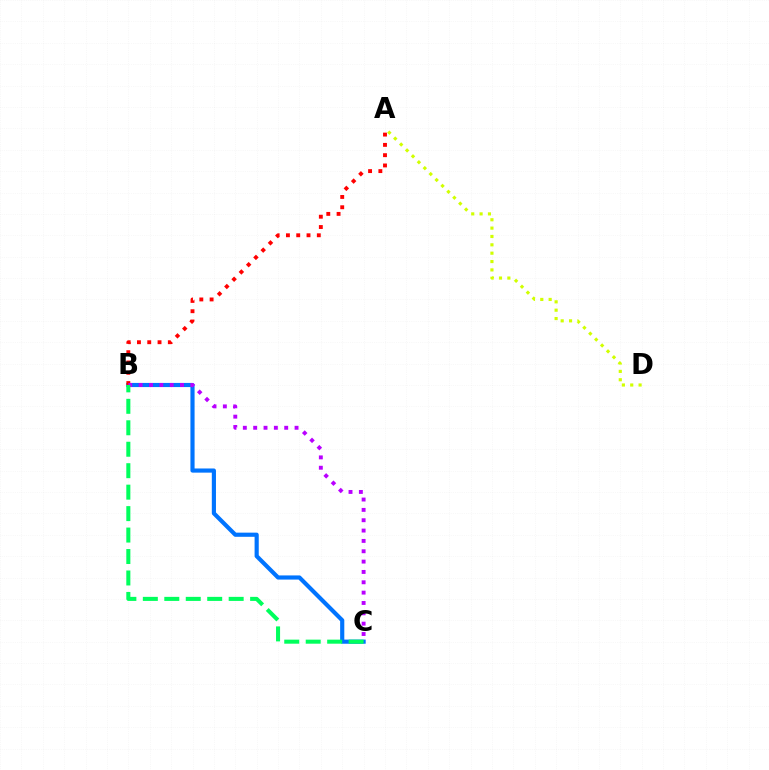{('A', 'D'): [{'color': '#d1ff00', 'line_style': 'dotted', 'thickness': 2.27}], ('B', 'C'): [{'color': '#0074ff', 'line_style': 'solid', 'thickness': 2.99}, {'color': '#b900ff', 'line_style': 'dotted', 'thickness': 2.81}, {'color': '#00ff5c', 'line_style': 'dashed', 'thickness': 2.91}], ('A', 'B'): [{'color': '#ff0000', 'line_style': 'dotted', 'thickness': 2.8}]}